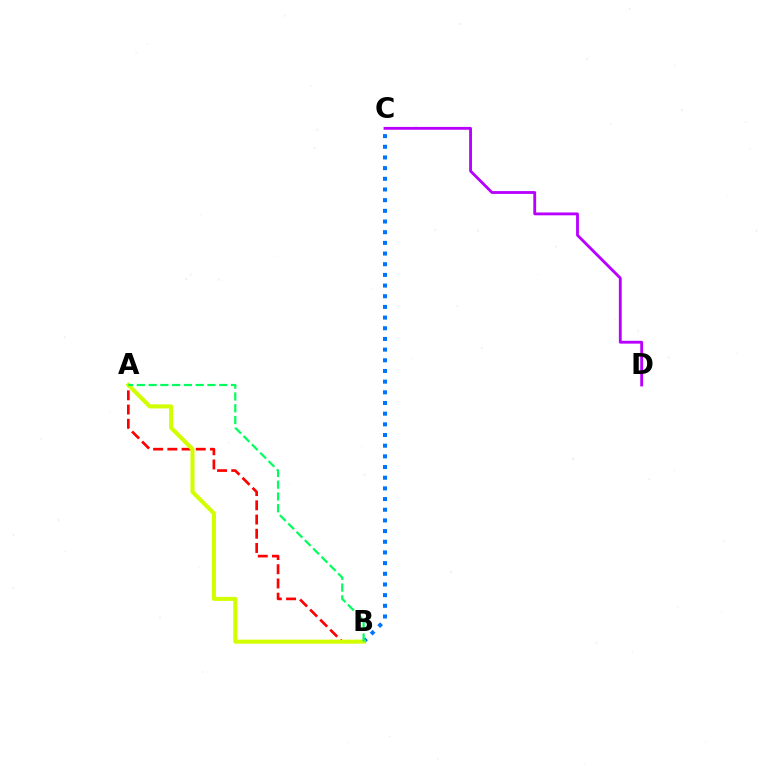{('B', 'C'): [{'color': '#0074ff', 'line_style': 'dotted', 'thickness': 2.9}], ('C', 'D'): [{'color': '#b900ff', 'line_style': 'solid', 'thickness': 2.04}], ('A', 'B'): [{'color': '#ff0000', 'line_style': 'dashed', 'thickness': 1.93}, {'color': '#d1ff00', 'line_style': 'solid', 'thickness': 2.92}, {'color': '#00ff5c', 'line_style': 'dashed', 'thickness': 1.6}]}